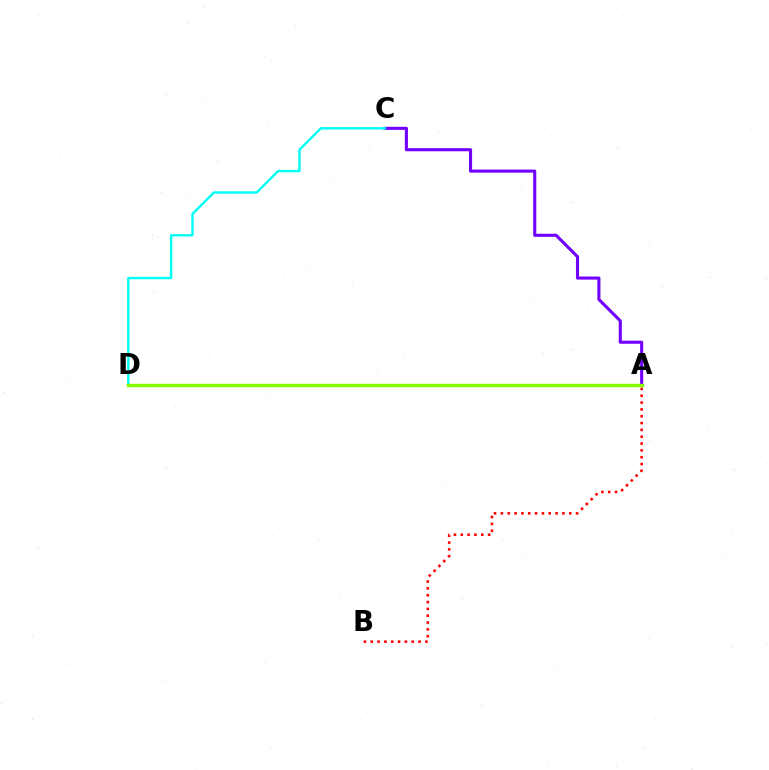{('A', 'C'): [{'color': '#7200ff', 'line_style': 'solid', 'thickness': 2.23}], ('C', 'D'): [{'color': '#00fff6', 'line_style': 'solid', 'thickness': 1.73}], ('A', 'B'): [{'color': '#ff0000', 'line_style': 'dotted', 'thickness': 1.86}], ('A', 'D'): [{'color': '#84ff00', 'line_style': 'solid', 'thickness': 2.45}]}